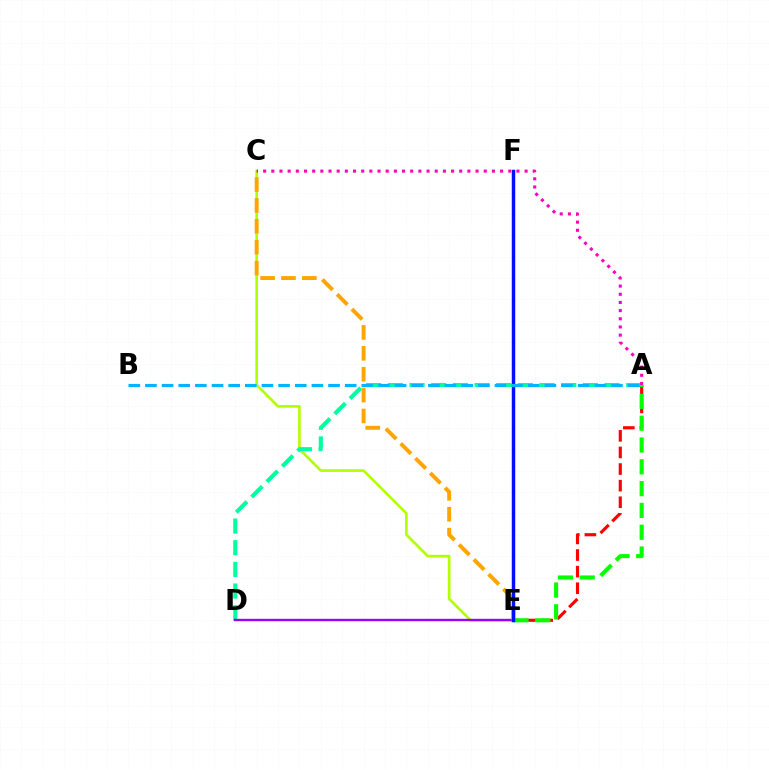{('C', 'E'): [{'color': '#b3ff00', 'line_style': 'solid', 'thickness': 1.92}, {'color': '#ffa500', 'line_style': 'dashed', 'thickness': 2.84}], ('A', 'D'): [{'color': '#00ff9d', 'line_style': 'dashed', 'thickness': 2.94}], ('A', 'E'): [{'color': '#ff0000', 'line_style': 'dashed', 'thickness': 2.26}, {'color': '#08ff00', 'line_style': 'dashed', 'thickness': 2.96}], ('D', 'E'): [{'color': '#9b00ff', 'line_style': 'solid', 'thickness': 1.71}], ('A', 'C'): [{'color': '#ff00bd', 'line_style': 'dotted', 'thickness': 2.22}], ('E', 'F'): [{'color': '#0010ff', 'line_style': 'solid', 'thickness': 2.5}], ('A', 'B'): [{'color': '#00b5ff', 'line_style': 'dashed', 'thickness': 2.26}]}